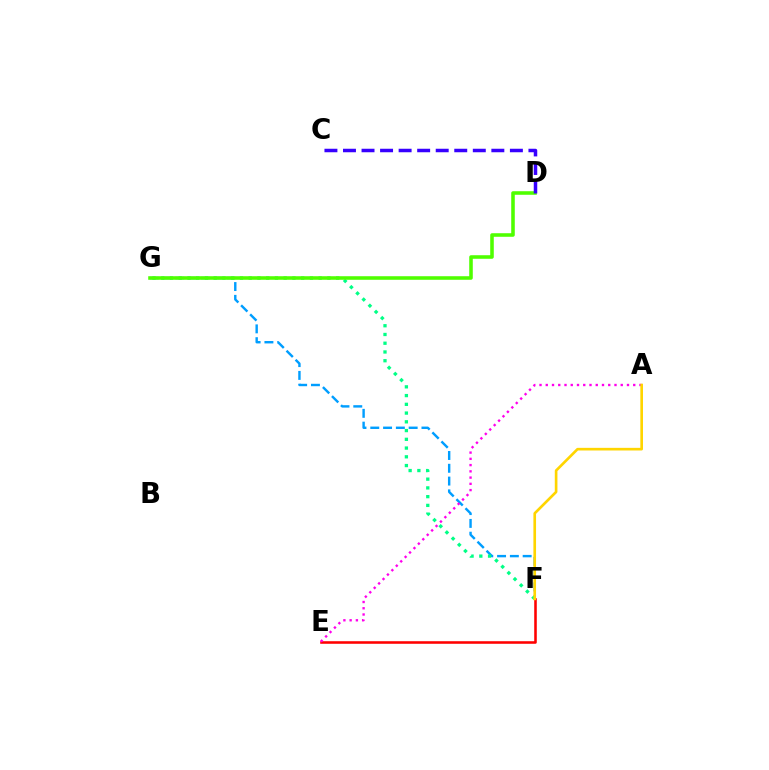{('F', 'G'): [{'color': '#009eff', 'line_style': 'dashed', 'thickness': 1.74}, {'color': '#00ff86', 'line_style': 'dotted', 'thickness': 2.38}], ('E', 'F'): [{'color': '#ff0000', 'line_style': 'solid', 'thickness': 1.85}], ('A', 'E'): [{'color': '#ff00ed', 'line_style': 'dotted', 'thickness': 1.7}], ('D', 'G'): [{'color': '#4fff00', 'line_style': 'solid', 'thickness': 2.57}], ('A', 'F'): [{'color': '#ffd500', 'line_style': 'solid', 'thickness': 1.91}], ('C', 'D'): [{'color': '#3700ff', 'line_style': 'dashed', 'thickness': 2.52}]}